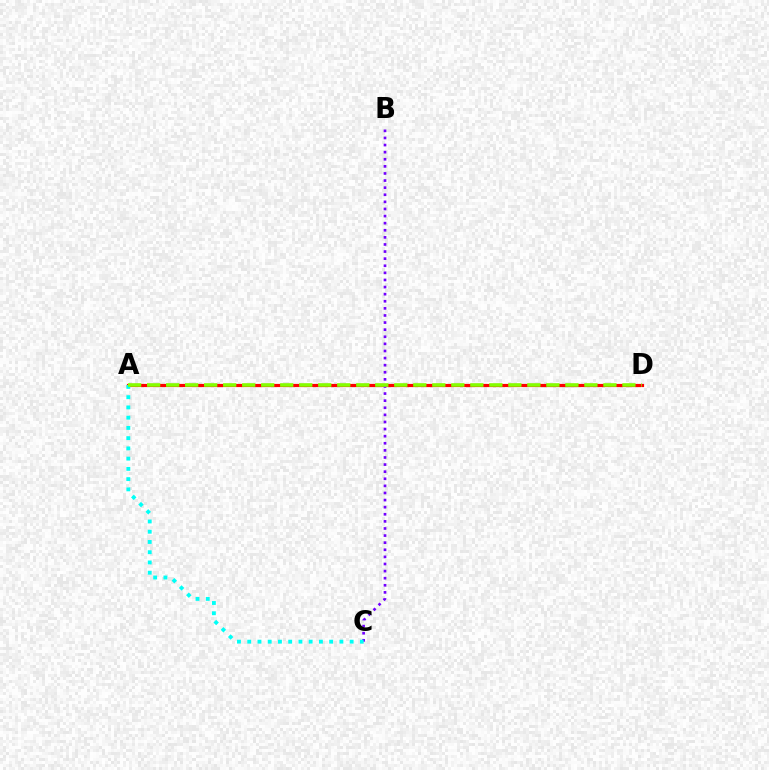{('A', 'D'): [{'color': '#ff0000', 'line_style': 'solid', 'thickness': 2.29}, {'color': '#84ff00', 'line_style': 'dashed', 'thickness': 2.58}], ('B', 'C'): [{'color': '#7200ff', 'line_style': 'dotted', 'thickness': 1.93}], ('A', 'C'): [{'color': '#00fff6', 'line_style': 'dotted', 'thickness': 2.78}]}